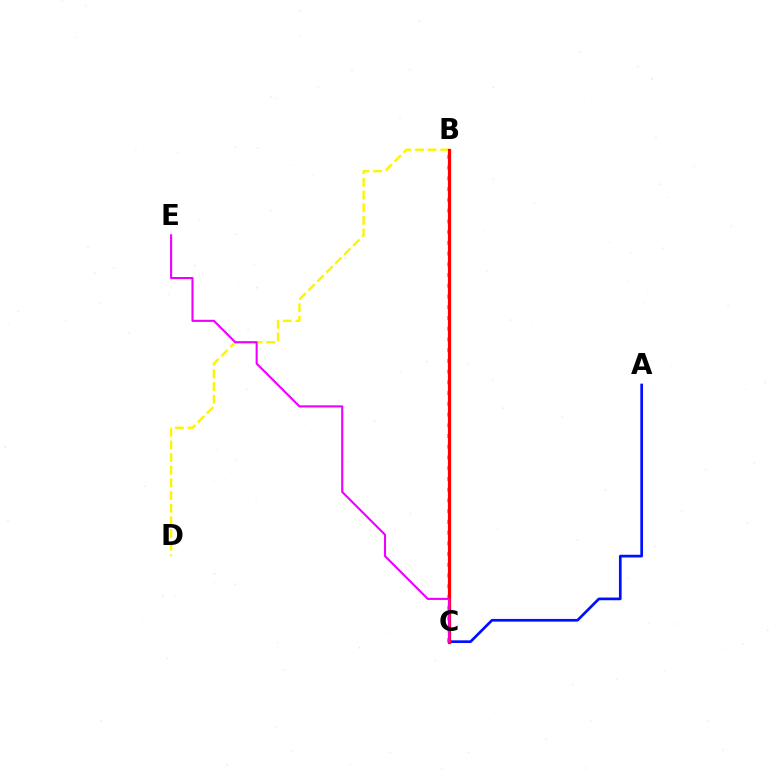{('B', 'C'): [{'color': '#00fff6', 'line_style': 'dotted', 'thickness': 2.92}, {'color': '#08ff00', 'line_style': 'solid', 'thickness': 2.13}, {'color': '#ff0000', 'line_style': 'solid', 'thickness': 2.32}], ('B', 'D'): [{'color': '#fcf500', 'line_style': 'dashed', 'thickness': 1.72}], ('A', 'C'): [{'color': '#0010ff', 'line_style': 'solid', 'thickness': 1.94}], ('C', 'E'): [{'color': '#ee00ff', 'line_style': 'solid', 'thickness': 1.51}]}